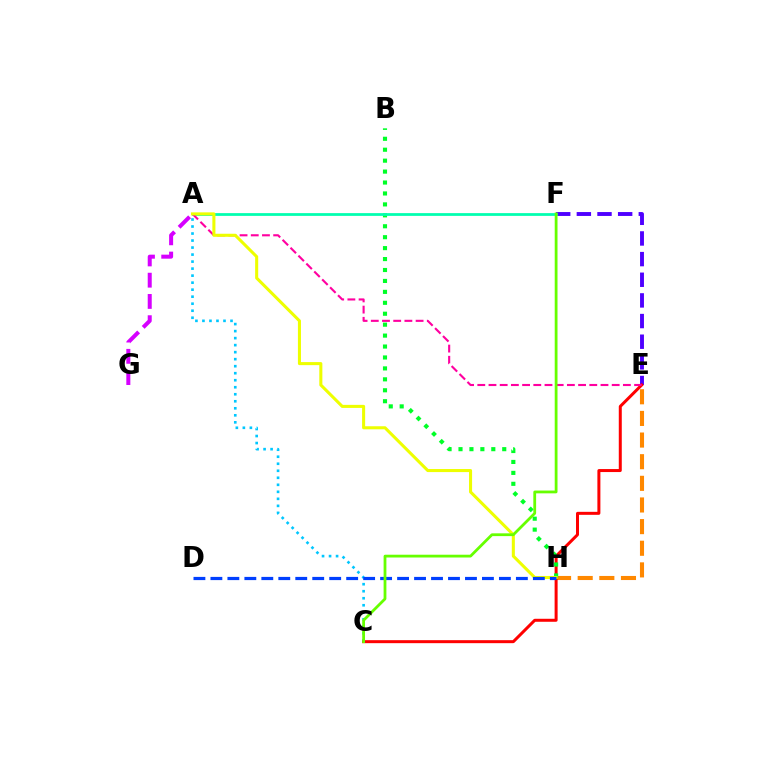{('A', 'C'): [{'color': '#00c7ff', 'line_style': 'dotted', 'thickness': 1.91}], ('E', 'F'): [{'color': '#4f00ff', 'line_style': 'dashed', 'thickness': 2.81}], ('E', 'H'): [{'color': '#ff8800', 'line_style': 'dashed', 'thickness': 2.94}], ('C', 'E'): [{'color': '#ff0000', 'line_style': 'solid', 'thickness': 2.16}], ('A', 'G'): [{'color': '#d600ff', 'line_style': 'dashed', 'thickness': 2.89}], ('B', 'H'): [{'color': '#00ff27', 'line_style': 'dotted', 'thickness': 2.97}], ('A', 'F'): [{'color': '#00ffaf', 'line_style': 'solid', 'thickness': 1.98}], ('A', 'E'): [{'color': '#ff00a0', 'line_style': 'dashed', 'thickness': 1.52}], ('A', 'H'): [{'color': '#eeff00', 'line_style': 'solid', 'thickness': 2.2}], ('D', 'H'): [{'color': '#003fff', 'line_style': 'dashed', 'thickness': 2.31}], ('C', 'F'): [{'color': '#66ff00', 'line_style': 'solid', 'thickness': 2.01}]}